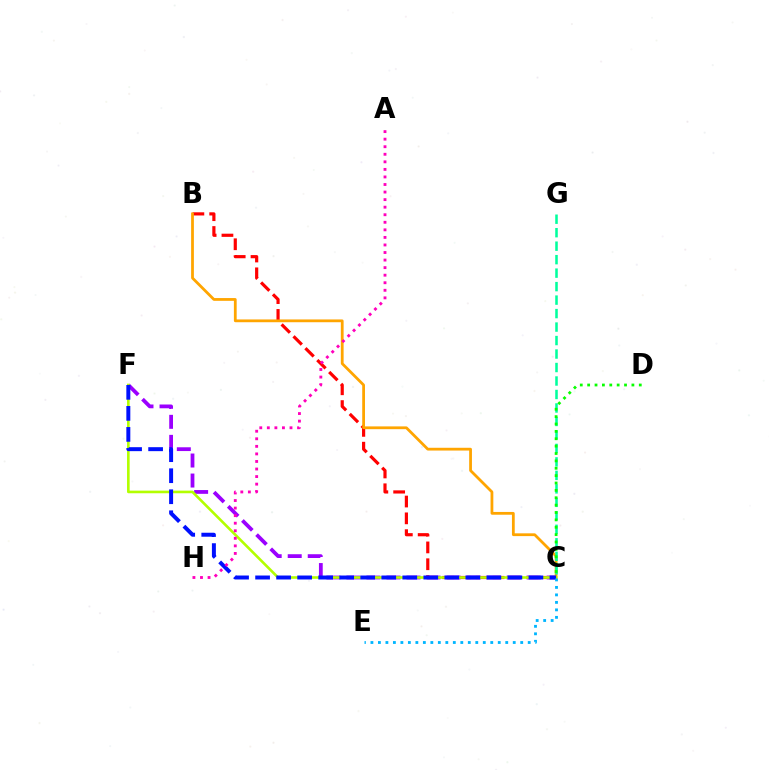{('B', 'C'): [{'color': '#ff0000', 'line_style': 'dashed', 'thickness': 2.28}, {'color': '#ffa500', 'line_style': 'solid', 'thickness': 2.0}], ('C', 'F'): [{'color': '#9b00ff', 'line_style': 'dashed', 'thickness': 2.72}, {'color': '#b3ff00', 'line_style': 'solid', 'thickness': 1.89}, {'color': '#0010ff', 'line_style': 'dashed', 'thickness': 2.86}], ('C', 'G'): [{'color': '#00ff9d', 'line_style': 'dashed', 'thickness': 1.83}], ('C', 'D'): [{'color': '#08ff00', 'line_style': 'dotted', 'thickness': 2.0}], ('C', 'E'): [{'color': '#00b5ff', 'line_style': 'dotted', 'thickness': 2.03}], ('A', 'H'): [{'color': '#ff00bd', 'line_style': 'dotted', 'thickness': 2.05}]}